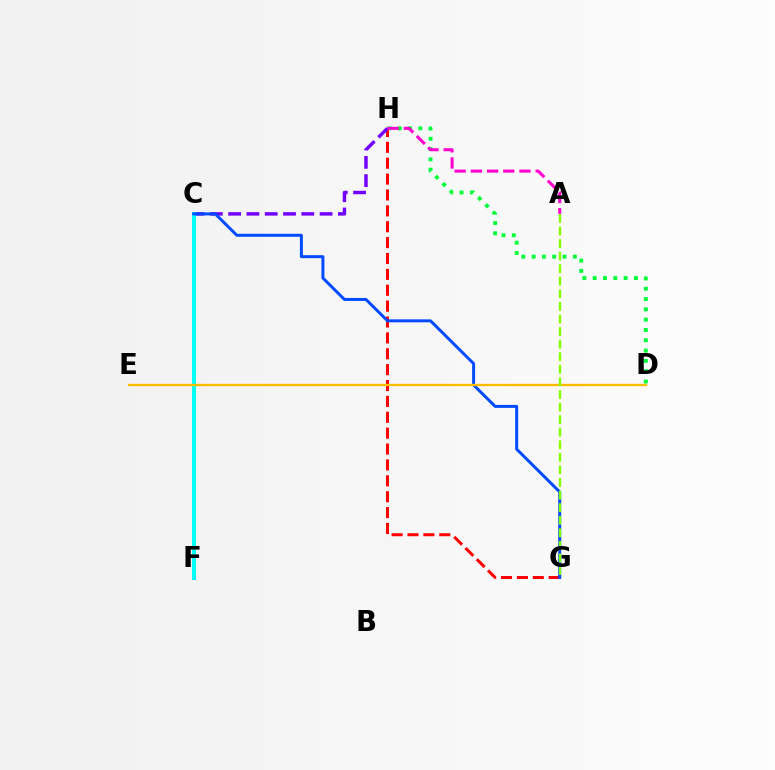{('D', 'H'): [{'color': '#00ff39', 'line_style': 'dotted', 'thickness': 2.8}], ('G', 'H'): [{'color': '#ff0000', 'line_style': 'dashed', 'thickness': 2.16}], ('C', 'H'): [{'color': '#7200ff', 'line_style': 'dashed', 'thickness': 2.48}], ('C', 'F'): [{'color': '#00fff6', 'line_style': 'solid', 'thickness': 2.83}], ('A', 'H'): [{'color': '#ff00cf', 'line_style': 'dashed', 'thickness': 2.2}], ('C', 'G'): [{'color': '#004bff', 'line_style': 'solid', 'thickness': 2.14}], ('D', 'E'): [{'color': '#ffbd00', 'line_style': 'solid', 'thickness': 1.68}], ('A', 'G'): [{'color': '#84ff00', 'line_style': 'dashed', 'thickness': 1.71}]}